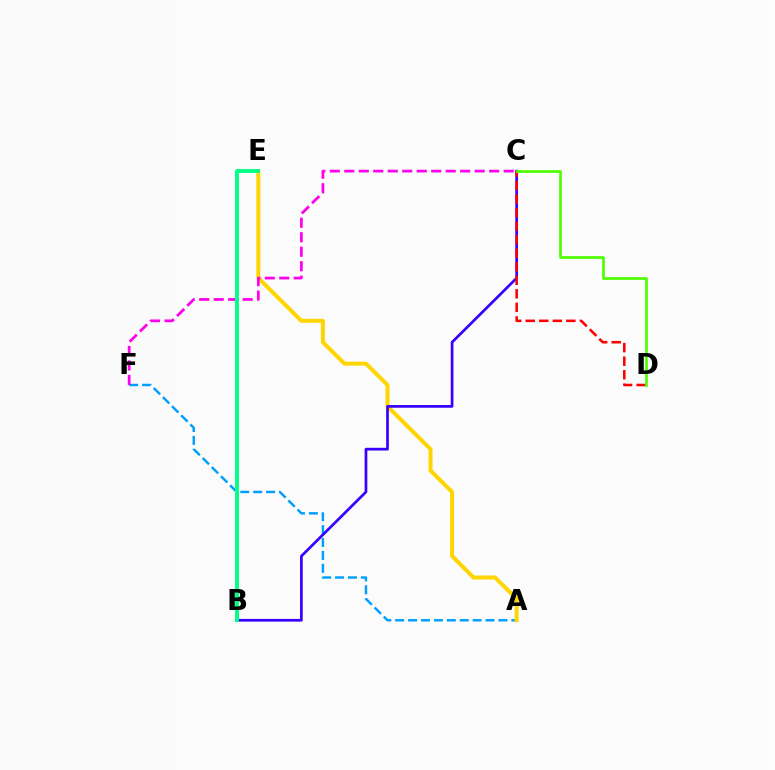{('A', 'F'): [{'color': '#009eff', 'line_style': 'dashed', 'thickness': 1.75}], ('A', 'E'): [{'color': '#ffd500', 'line_style': 'solid', 'thickness': 2.87}], ('B', 'C'): [{'color': '#3700ff', 'line_style': 'solid', 'thickness': 1.96}], ('C', 'D'): [{'color': '#ff0000', 'line_style': 'dashed', 'thickness': 1.84}, {'color': '#4fff00', 'line_style': 'solid', 'thickness': 1.96}], ('C', 'F'): [{'color': '#ff00ed', 'line_style': 'dashed', 'thickness': 1.97}], ('B', 'E'): [{'color': '#00ff86', 'line_style': 'solid', 'thickness': 2.79}]}